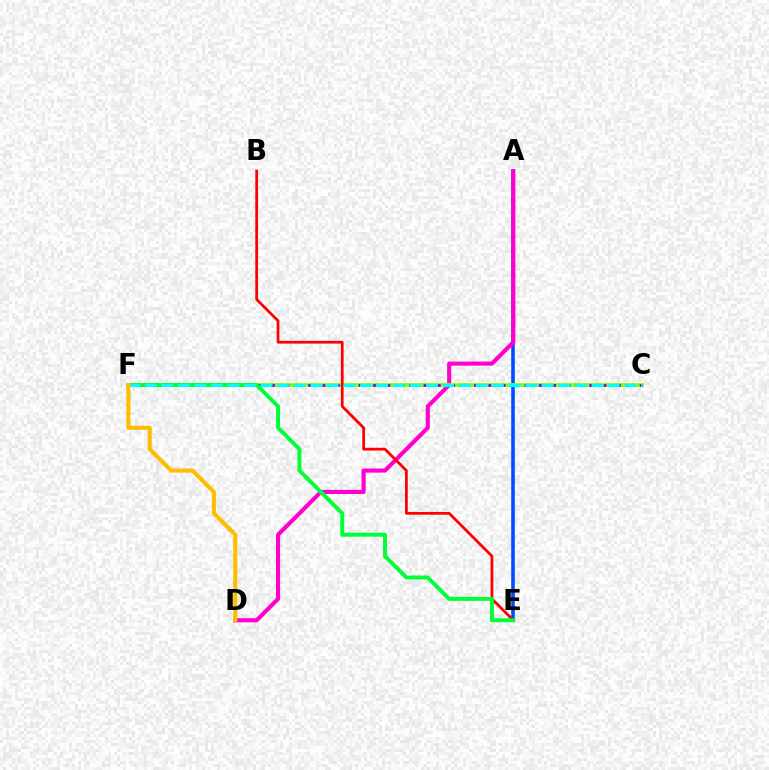{('A', 'E'): [{'color': '#004bff', 'line_style': 'solid', 'thickness': 2.57}], ('A', 'D'): [{'color': '#ff00cf', 'line_style': 'solid', 'thickness': 2.96}], ('C', 'F'): [{'color': '#84ff00', 'line_style': 'solid', 'thickness': 2.72}, {'color': '#7200ff', 'line_style': 'dotted', 'thickness': 1.96}, {'color': '#00fff6', 'line_style': 'dashed', 'thickness': 2.25}], ('B', 'E'): [{'color': '#ff0000', 'line_style': 'solid', 'thickness': 1.98}], ('E', 'F'): [{'color': '#00ff39', 'line_style': 'solid', 'thickness': 2.83}], ('D', 'F'): [{'color': '#ffbd00', 'line_style': 'solid', 'thickness': 2.95}]}